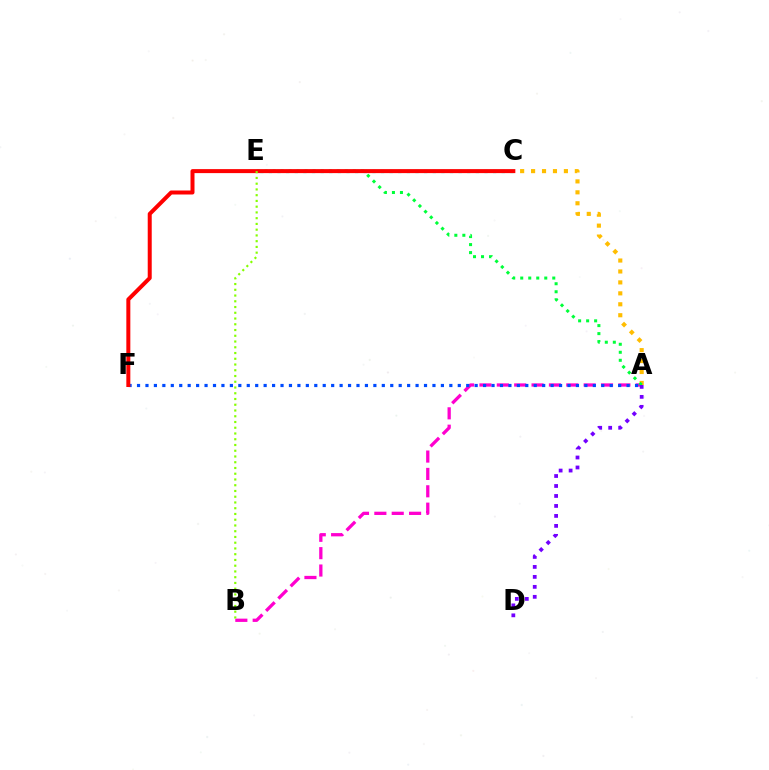{('A', 'B'): [{'color': '#ff00cf', 'line_style': 'dashed', 'thickness': 2.36}], ('A', 'F'): [{'color': '#004bff', 'line_style': 'dotted', 'thickness': 2.29}], ('C', 'E'): [{'color': '#00fff6', 'line_style': 'dotted', 'thickness': 2.34}], ('A', 'C'): [{'color': '#ffbd00', 'line_style': 'dotted', 'thickness': 2.97}], ('A', 'E'): [{'color': '#00ff39', 'line_style': 'dotted', 'thickness': 2.18}], ('C', 'F'): [{'color': '#ff0000', 'line_style': 'solid', 'thickness': 2.88}], ('A', 'D'): [{'color': '#7200ff', 'line_style': 'dotted', 'thickness': 2.71}], ('B', 'E'): [{'color': '#84ff00', 'line_style': 'dotted', 'thickness': 1.56}]}